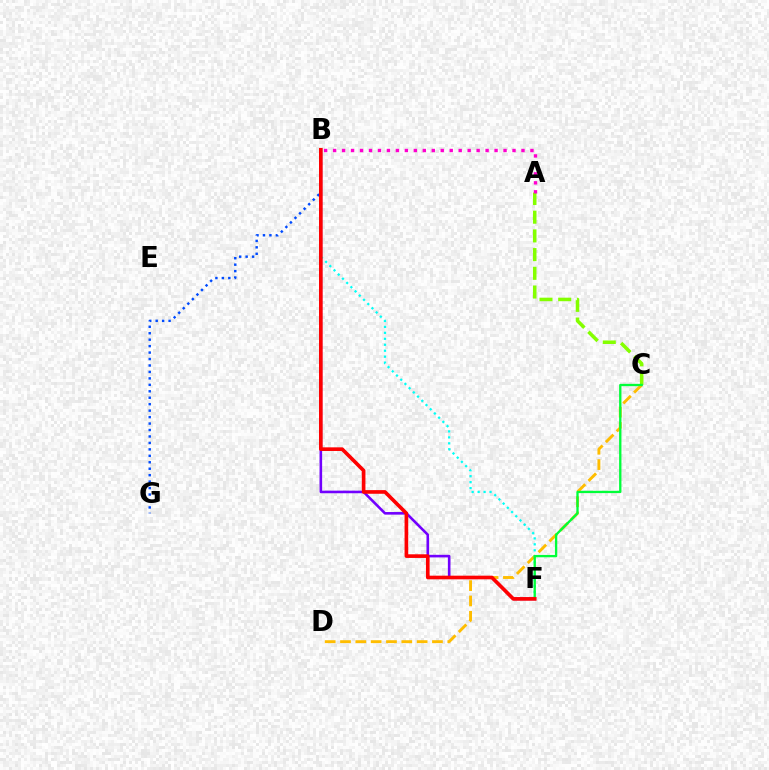{('B', 'F'): [{'color': '#7200ff', 'line_style': 'solid', 'thickness': 1.87}, {'color': '#00fff6', 'line_style': 'dotted', 'thickness': 1.62}, {'color': '#ff0000', 'line_style': 'solid', 'thickness': 2.62}], ('A', 'C'): [{'color': '#84ff00', 'line_style': 'dashed', 'thickness': 2.54}], ('C', 'D'): [{'color': '#ffbd00', 'line_style': 'dashed', 'thickness': 2.08}], ('B', 'G'): [{'color': '#004bff', 'line_style': 'dotted', 'thickness': 1.75}], ('C', 'F'): [{'color': '#00ff39', 'line_style': 'solid', 'thickness': 1.67}], ('A', 'B'): [{'color': '#ff00cf', 'line_style': 'dotted', 'thickness': 2.44}]}